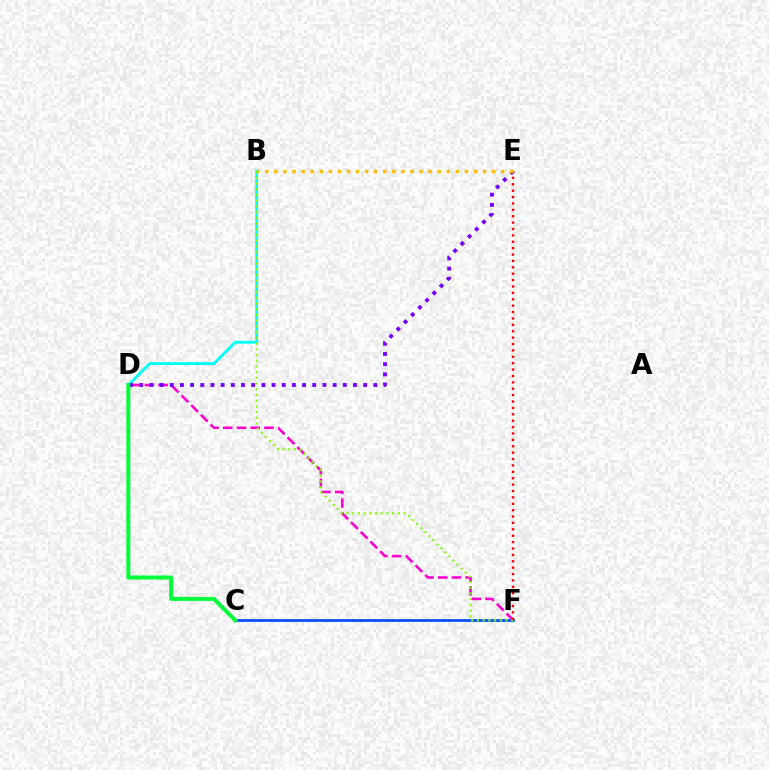{('D', 'F'): [{'color': '#ff00cf', 'line_style': 'dashed', 'thickness': 1.86}], ('B', 'D'): [{'color': '#00fff6', 'line_style': 'solid', 'thickness': 2.05}], ('C', 'F'): [{'color': '#004bff', 'line_style': 'solid', 'thickness': 1.95}], ('B', 'F'): [{'color': '#84ff00', 'line_style': 'dotted', 'thickness': 1.55}], ('D', 'E'): [{'color': '#7200ff', 'line_style': 'dotted', 'thickness': 2.77}], ('E', 'F'): [{'color': '#ff0000', 'line_style': 'dotted', 'thickness': 1.74}], ('C', 'D'): [{'color': '#00ff39', 'line_style': 'solid', 'thickness': 2.87}], ('B', 'E'): [{'color': '#ffbd00', 'line_style': 'dotted', 'thickness': 2.47}]}